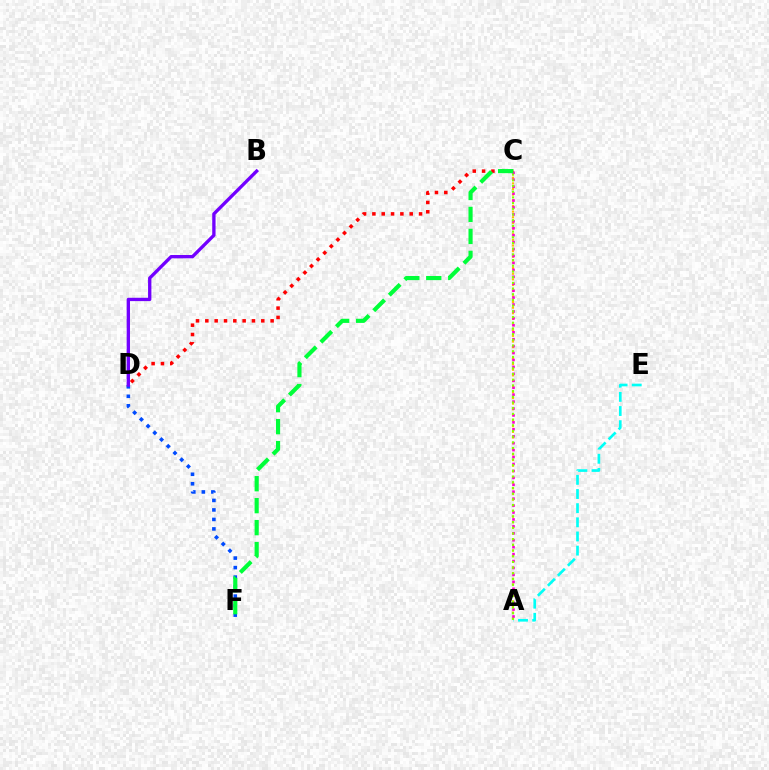{('A', 'C'): [{'color': '#ffbd00', 'line_style': 'dotted', 'thickness': 1.53}, {'color': '#ff00cf', 'line_style': 'dotted', 'thickness': 1.88}, {'color': '#84ff00', 'line_style': 'dotted', 'thickness': 1.55}], ('D', 'F'): [{'color': '#004bff', 'line_style': 'dotted', 'thickness': 2.58}], ('A', 'E'): [{'color': '#00fff6', 'line_style': 'dashed', 'thickness': 1.92}], ('C', 'D'): [{'color': '#ff0000', 'line_style': 'dotted', 'thickness': 2.53}], ('B', 'D'): [{'color': '#7200ff', 'line_style': 'solid', 'thickness': 2.4}], ('C', 'F'): [{'color': '#00ff39', 'line_style': 'dashed', 'thickness': 2.98}]}